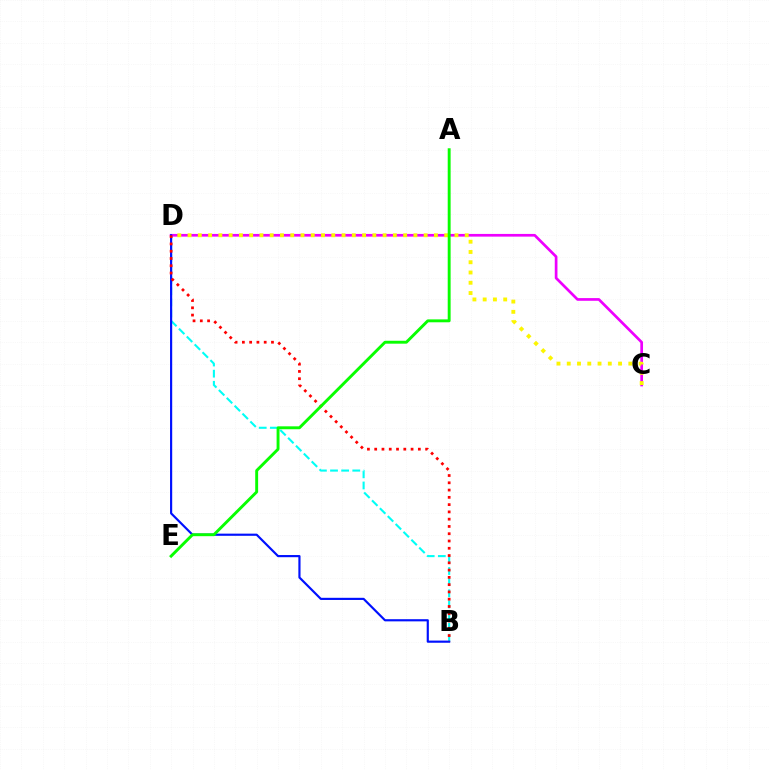{('B', 'D'): [{'color': '#00fff6', 'line_style': 'dashed', 'thickness': 1.51}, {'color': '#0010ff', 'line_style': 'solid', 'thickness': 1.56}, {'color': '#ff0000', 'line_style': 'dotted', 'thickness': 1.98}], ('C', 'D'): [{'color': '#ee00ff', 'line_style': 'solid', 'thickness': 1.94}, {'color': '#fcf500', 'line_style': 'dotted', 'thickness': 2.79}], ('A', 'E'): [{'color': '#08ff00', 'line_style': 'solid', 'thickness': 2.09}]}